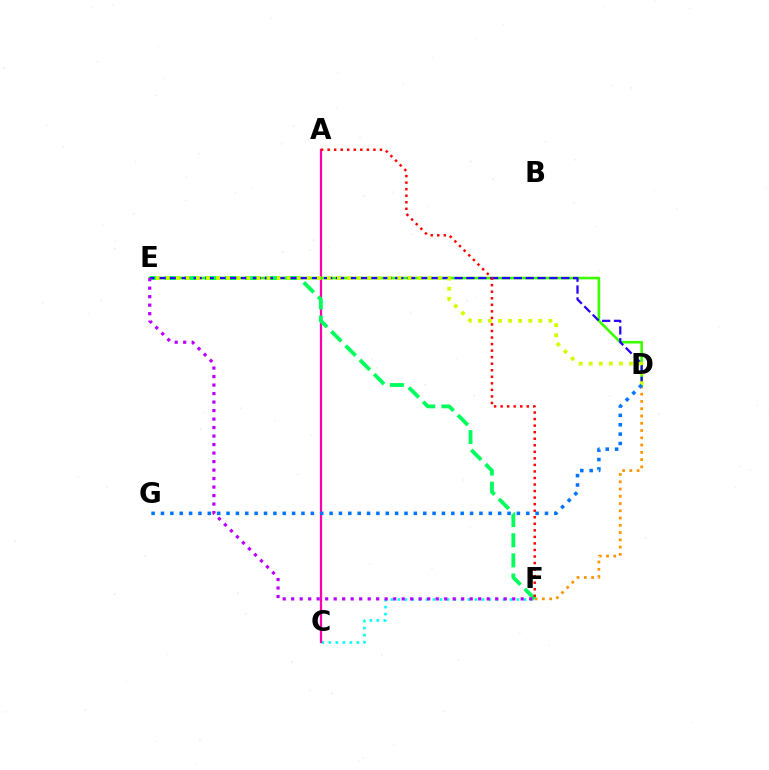{('D', 'F'): [{'color': '#ff9400', 'line_style': 'dotted', 'thickness': 1.97}], ('C', 'F'): [{'color': '#00fff6', 'line_style': 'dotted', 'thickness': 1.9}], ('A', 'C'): [{'color': '#ff00ac', 'line_style': 'solid', 'thickness': 1.61}], ('D', 'E'): [{'color': '#3dff00', 'line_style': 'solid', 'thickness': 1.89}, {'color': '#2500ff', 'line_style': 'dashed', 'thickness': 1.61}, {'color': '#d1ff00', 'line_style': 'dotted', 'thickness': 2.74}], ('E', 'F'): [{'color': '#00ff5c', 'line_style': 'dashed', 'thickness': 2.74}, {'color': '#b900ff', 'line_style': 'dotted', 'thickness': 2.31}], ('A', 'F'): [{'color': '#ff0000', 'line_style': 'dotted', 'thickness': 1.78}], ('D', 'G'): [{'color': '#0074ff', 'line_style': 'dotted', 'thickness': 2.54}]}